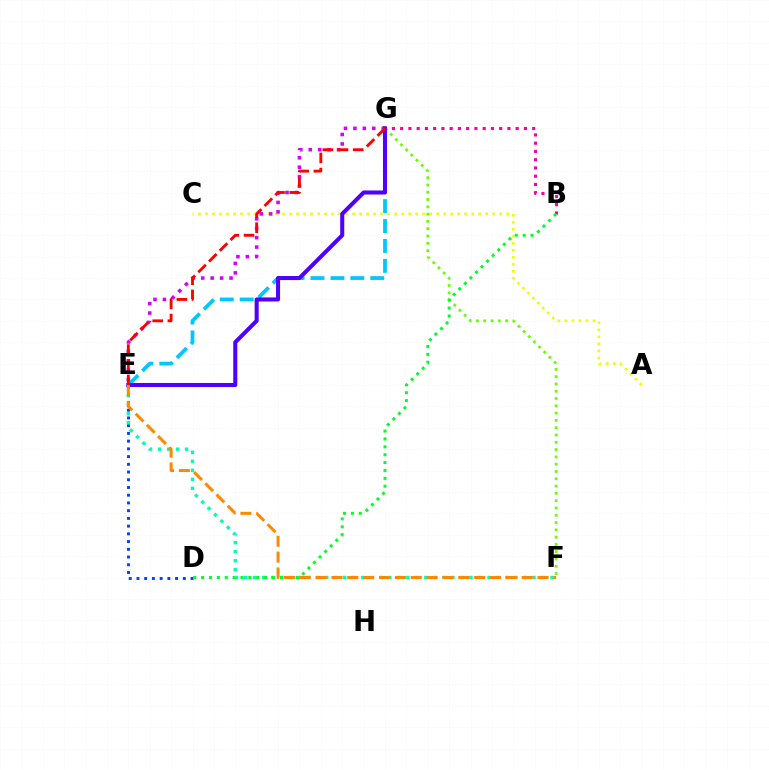{('B', 'G'): [{'color': '#ff00a0', 'line_style': 'dotted', 'thickness': 2.24}], ('A', 'C'): [{'color': '#eeff00', 'line_style': 'dotted', 'thickness': 1.9}], ('F', 'G'): [{'color': '#66ff00', 'line_style': 'dotted', 'thickness': 1.98}], ('E', 'G'): [{'color': '#00c7ff', 'line_style': 'dashed', 'thickness': 2.71}, {'color': '#d600ff', 'line_style': 'dotted', 'thickness': 2.56}, {'color': '#4f00ff', 'line_style': 'solid', 'thickness': 2.92}, {'color': '#ff0000', 'line_style': 'dashed', 'thickness': 2.06}], ('D', 'E'): [{'color': '#003fff', 'line_style': 'dotted', 'thickness': 2.1}], ('E', 'F'): [{'color': '#00ffaf', 'line_style': 'dotted', 'thickness': 2.45}, {'color': '#ff8800', 'line_style': 'dashed', 'thickness': 2.15}], ('B', 'D'): [{'color': '#00ff27', 'line_style': 'dotted', 'thickness': 2.14}]}